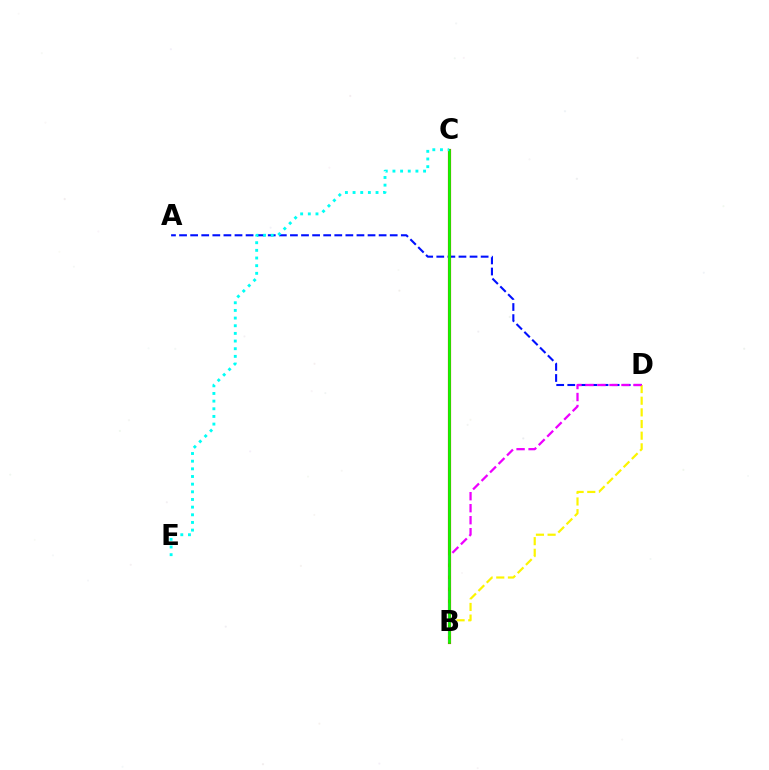{('A', 'D'): [{'color': '#0010ff', 'line_style': 'dashed', 'thickness': 1.51}], ('B', 'C'): [{'color': '#ff0000', 'line_style': 'solid', 'thickness': 2.27}, {'color': '#08ff00', 'line_style': 'solid', 'thickness': 1.93}], ('B', 'D'): [{'color': '#fcf500', 'line_style': 'dashed', 'thickness': 1.58}, {'color': '#ee00ff', 'line_style': 'dashed', 'thickness': 1.63}], ('C', 'E'): [{'color': '#00fff6', 'line_style': 'dotted', 'thickness': 2.08}]}